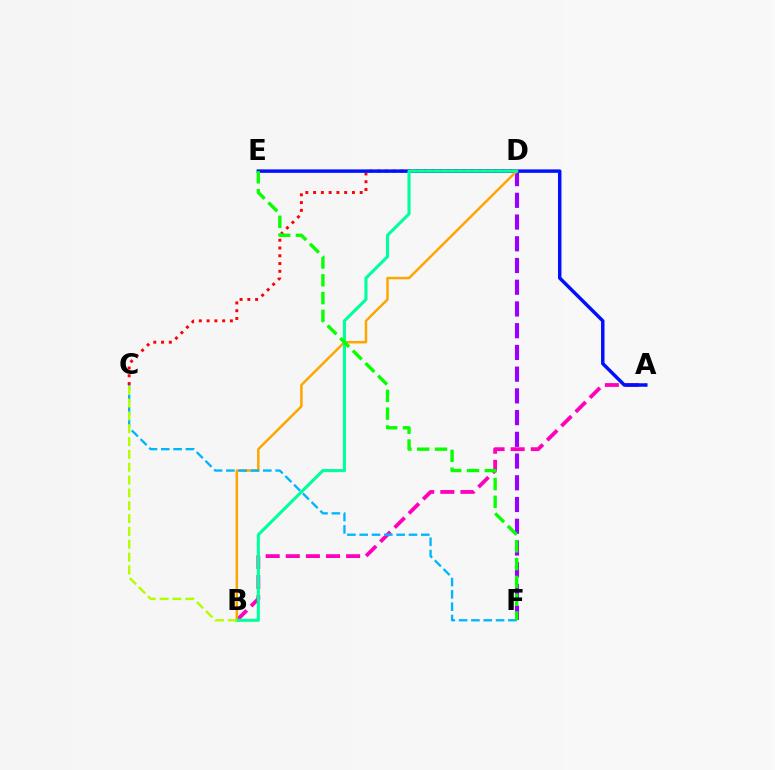{('D', 'F'): [{'color': '#9b00ff', 'line_style': 'dashed', 'thickness': 2.95}], ('A', 'B'): [{'color': '#ff00bd', 'line_style': 'dashed', 'thickness': 2.73}], ('C', 'D'): [{'color': '#ff0000', 'line_style': 'dotted', 'thickness': 2.11}], ('A', 'E'): [{'color': '#0010ff', 'line_style': 'solid', 'thickness': 2.49}], ('B', 'D'): [{'color': '#ffa500', 'line_style': 'solid', 'thickness': 1.79}, {'color': '#00ff9d', 'line_style': 'solid', 'thickness': 2.23}], ('C', 'F'): [{'color': '#00b5ff', 'line_style': 'dashed', 'thickness': 1.67}], ('B', 'C'): [{'color': '#b3ff00', 'line_style': 'dashed', 'thickness': 1.74}], ('E', 'F'): [{'color': '#08ff00', 'line_style': 'dashed', 'thickness': 2.42}]}